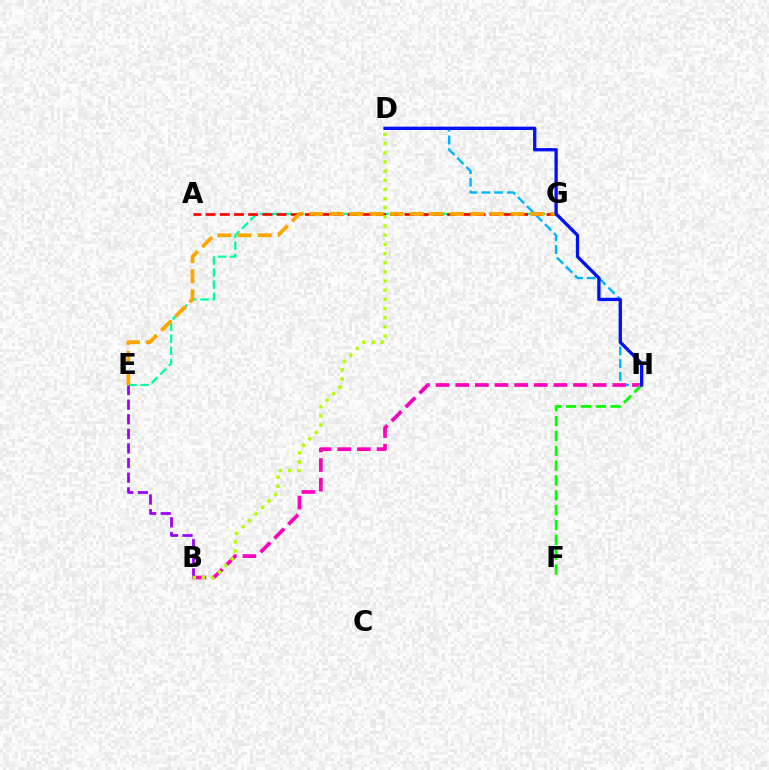{('D', 'H'): [{'color': '#00b5ff', 'line_style': 'dashed', 'thickness': 1.73}, {'color': '#0010ff', 'line_style': 'solid', 'thickness': 2.38}], ('E', 'G'): [{'color': '#00ff9d', 'line_style': 'dashed', 'thickness': 1.64}, {'color': '#ffa500', 'line_style': 'dashed', 'thickness': 2.73}], ('B', 'H'): [{'color': '#ff00bd', 'line_style': 'dashed', 'thickness': 2.67}], ('B', 'E'): [{'color': '#9b00ff', 'line_style': 'dashed', 'thickness': 1.98}], ('A', 'G'): [{'color': '#ff0000', 'line_style': 'dashed', 'thickness': 1.93}], ('F', 'H'): [{'color': '#08ff00', 'line_style': 'dashed', 'thickness': 2.02}], ('B', 'D'): [{'color': '#b3ff00', 'line_style': 'dotted', 'thickness': 2.49}]}